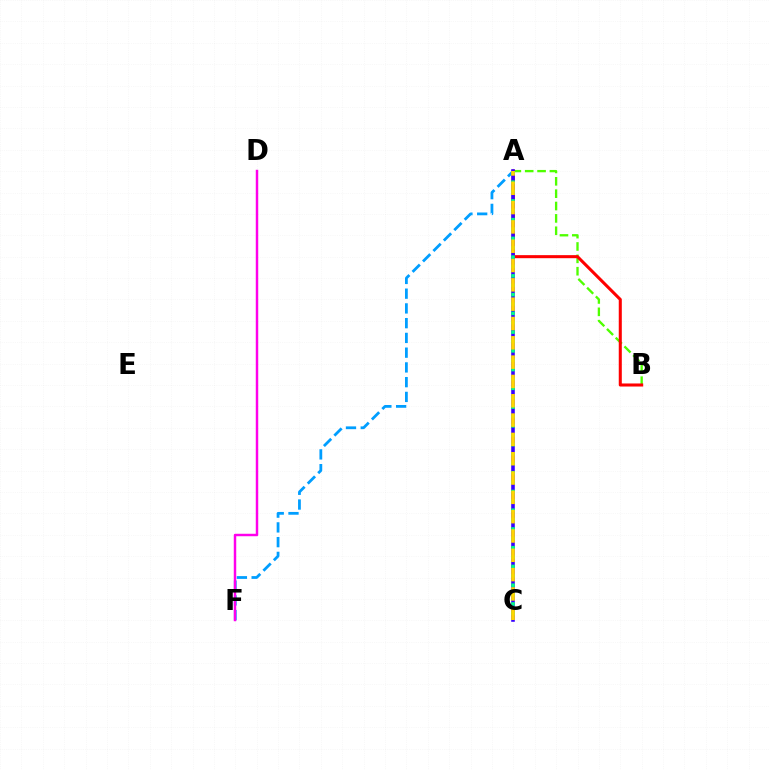{('A', 'B'): [{'color': '#4fff00', 'line_style': 'dashed', 'thickness': 1.68}, {'color': '#ff0000', 'line_style': 'solid', 'thickness': 2.2}], ('A', 'F'): [{'color': '#009eff', 'line_style': 'dashed', 'thickness': 2.0}], ('A', 'C'): [{'color': '#3700ff', 'line_style': 'solid', 'thickness': 2.58}, {'color': '#00ff86', 'line_style': 'dotted', 'thickness': 2.55}, {'color': '#ffd500', 'line_style': 'dashed', 'thickness': 2.62}], ('D', 'F'): [{'color': '#ff00ed', 'line_style': 'solid', 'thickness': 1.77}]}